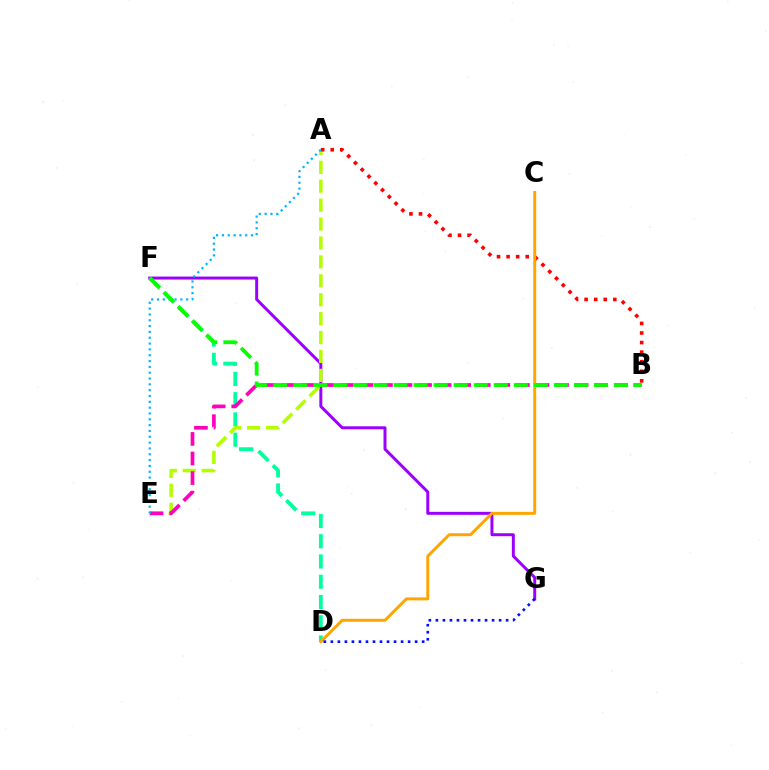{('F', 'G'): [{'color': '#9b00ff', 'line_style': 'solid', 'thickness': 2.14}], ('D', 'F'): [{'color': '#00ff9d', 'line_style': 'dashed', 'thickness': 2.75}], ('A', 'E'): [{'color': '#b3ff00', 'line_style': 'dashed', 'thickness': 2.57}, {'color': '#00b5ff', 'line_style': 'dotted', 'thickness': 1.58}], ('A', 'B'): [{'color': '#ff0000', 'line_style': 'dotted', 'thickness': 2.6}], ('B', 'E'): [{'color': '#ff00bd', 'line_style': 'dashed', 'thickness': 2.66}], ('C', 'D'): [{'color': '#ffa500', 'line_style': 'solid', 'thickness': 2.13}], ('D', 'G'): [{'color': '#0010ff', 'line_style': 'dotted', 'thickness': 1.91}], ('B', 'F'): [{'color': '#08ff00', 'line_style': 'dashed', 'thickness': 2.72}]}